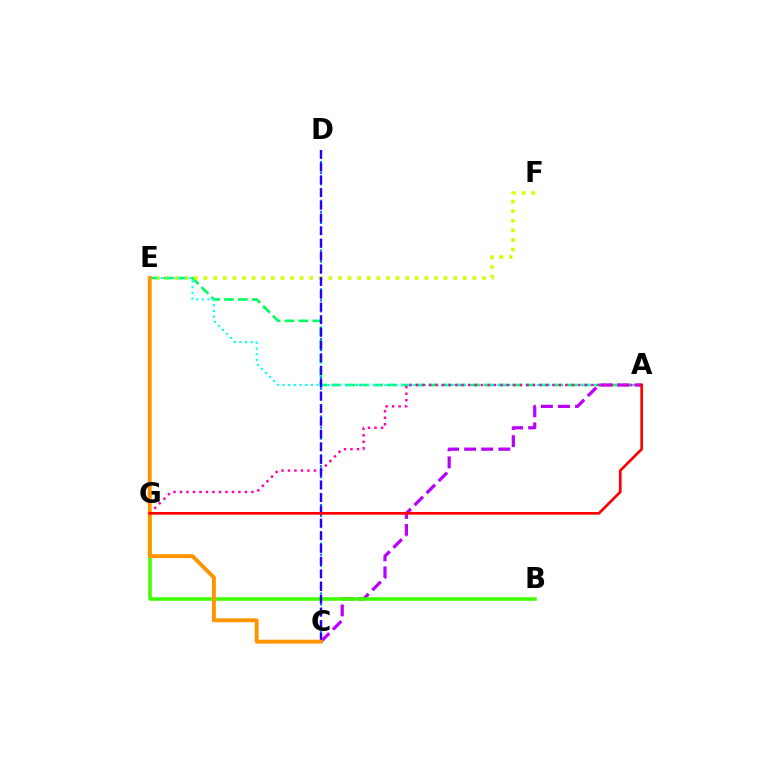{('A', 'E'): [{'color': '#00ff5c', 'line_style': 'dashed', 'thickness': 1.88}, {'color': '#00fff6', 'line_style': 'dotted', 'thickness': 1.54}], ('E', 'F'): [{'color': '#d1ff00', 'line_style': 'dotted', 'thickness': 2.61}], ('A', 'C'): [{'color': '#b900ff', 'line_style': 'dashed', 'thickness': 2.32}], ('C', 'D'): [{'color': '#0074ff', 'line_style': 'dotted', 'thickness': 1.5}, {'color': '#2500ff', 'line_style': 'dashed', 'thickness': 1.73}], ('B', 'G'): [{'color': '#3dff00', 'line_style': 'solid', 'thickness': 2.54}], ('A', 'G'): [{'color': '#ff00ac', 'line_style': 'dotted', 'thickness': 1.76}, {'color': '#ff0000', 'line_style': 'solid', 'thickness': 1.93}], ('C', 'E'): [{'color': '#ff9400', 'line_style': 'solid', 'thickness': 2.8}]}